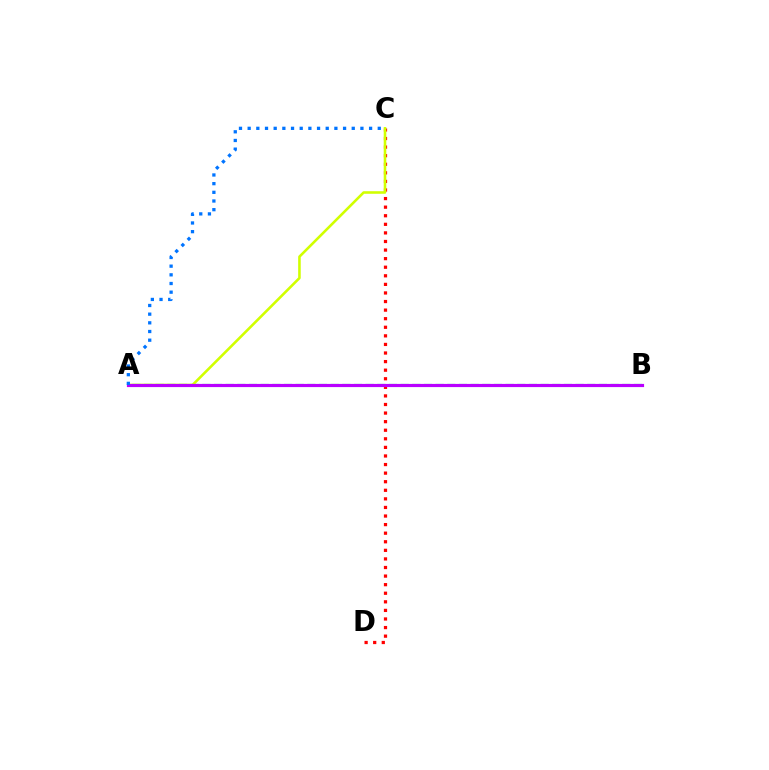{('A', 'B'): [{'color': '#00ff5c', 'line_style': 'dashed', 'thickness': 1.58}, {'color': '#b900ff', 'line_style': 'solid', 'thickness': 2.28}], ('C', 'D'): [{'color': '#ff0000', 'line_style': 'dotted', 'thickness': 2.33}], ('A', 'C'): [{'color': '#d1ff00', 'line_style': 'solid', 'thickness': 1.86}, {'color': '#0074ff', 'line_style': 'dotted', 'thickness': 2.36}]}